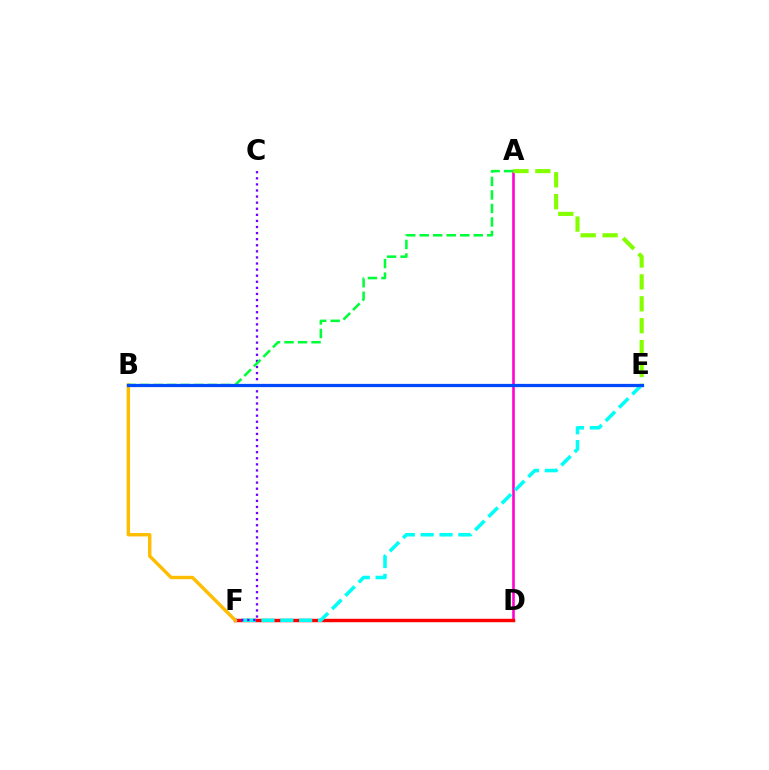{('A', 'D'): [{'color': '#ff00cf', 'line_style': 'solid', 'thickness': 1.86}], ('D', 'F'): [{'color': '#ff0000', 'line_style': 'solid', 'thickness': 2.47}], ('E', 'F'): [{'color': '#00fff6', 'line_style': 'dashed', 'thickness': 2.56}], ('C', 'F'): [{'color': '#7200ff', 'line_style': 'dotted', 'thickness': 1.65}], ('B', 'F'): [{'color': '#ffbd00', 'line_style': 'solid', 'thickness': 2.45}], ('A', 'B'): [{'color': '#00ff39', 'line_style': 'dashed', 'thickness': 1.83}], ('A', 'E'): [{'color': '#84ff00', 'line_style': 'dashed', 'thickness': 2.97}], ('B', 'E'): [{'color': '#004bff', 'line_style': 'solid', 'thickness': 2.34}]}